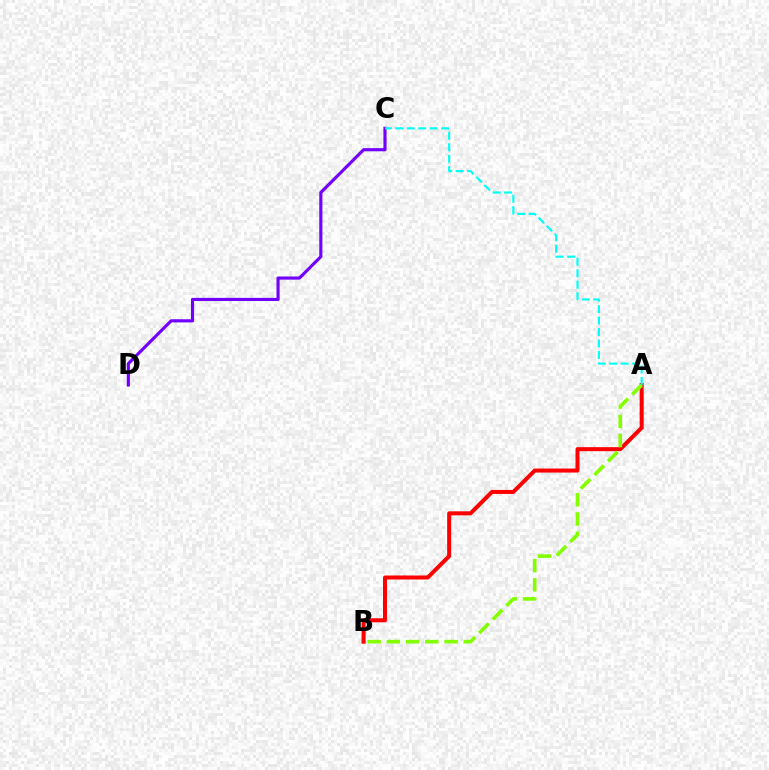{('A', 'B'): [{'color': '#ff0000', 'line_style': 'solid', 'thickness': 2.89}, {'color': '#84ff00', 'line_style': 'dashed', 'thickness': 2.61}], ('C', 'D'): [{'color': '#7200ff', 'line_style': 'solid', 'thickness': 2.26}], ('A', 'C'): [{'color': '#00fff6', 'line_style': 'dashed', 'thickness': 1.56}]}